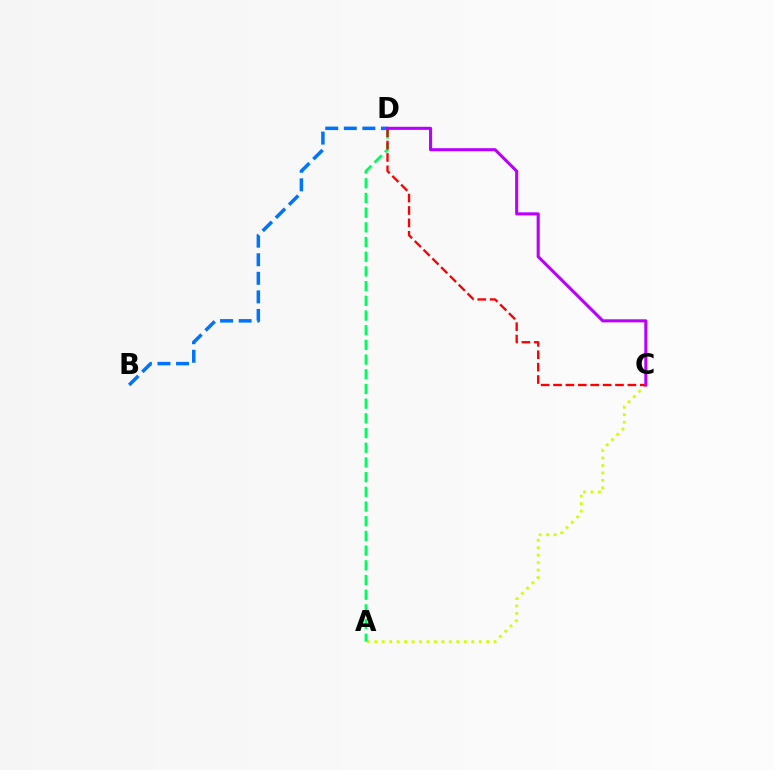{('A', 'C'): [{'color': '#d1ff00', 'line_style': 'dotted', 'thickness': 2.03}], ('B', 'D'): [{'color': '#0074ff', 'line_style': 'dashed', 'thickness': 2.52}], ('A', 'D'): [{'color': '#00ff5c', 'line_style': 'dashed', 'thickness': 2.0}], ('C', 'D'): [{'color': '#ff0000', 'line_style': 'dashed', 'thickness': 1.68}, {'color': '#b900ff', 'line_style': 'solid', 'thickness': 2.22}]}